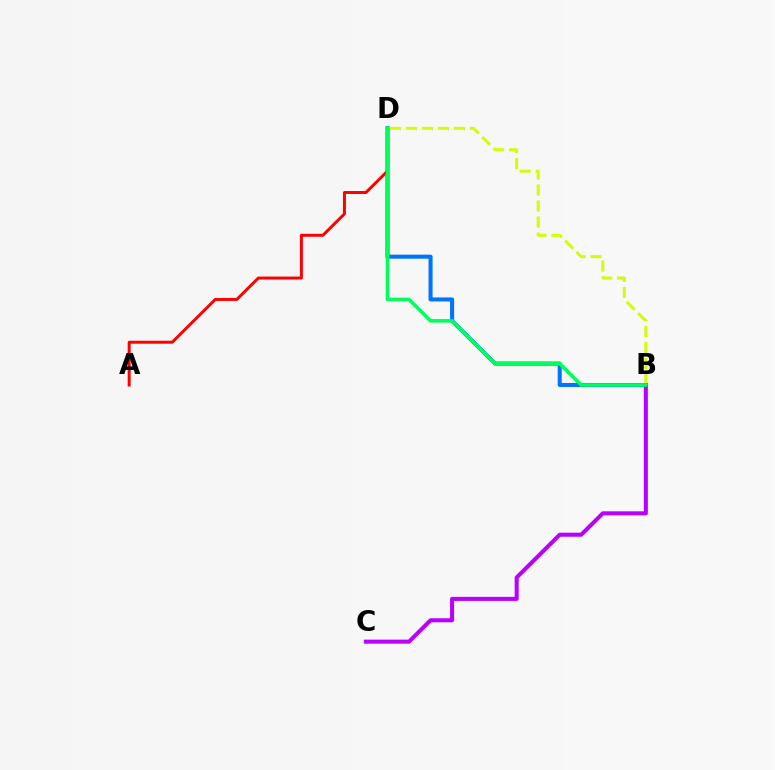{('A', 'D'): [{'color': '#ff0000', 'line_style': 'solid', 'thickness': 2.14}], ('B', 'D'): [{'color': '#0074ff', 'line_style': 'solid', 'thickness': 2.92}, {'color': '#d1ff00', 'line_style': 'dashed', 'thickness': 2.17}, {'color': '#00ff5c', 'line_style': 'solid', 'thickness': 2.58}], ('B', 'C'): [{'color': '#b900ff', 'line_style': 'solid', 'thickness': 2.92}]}